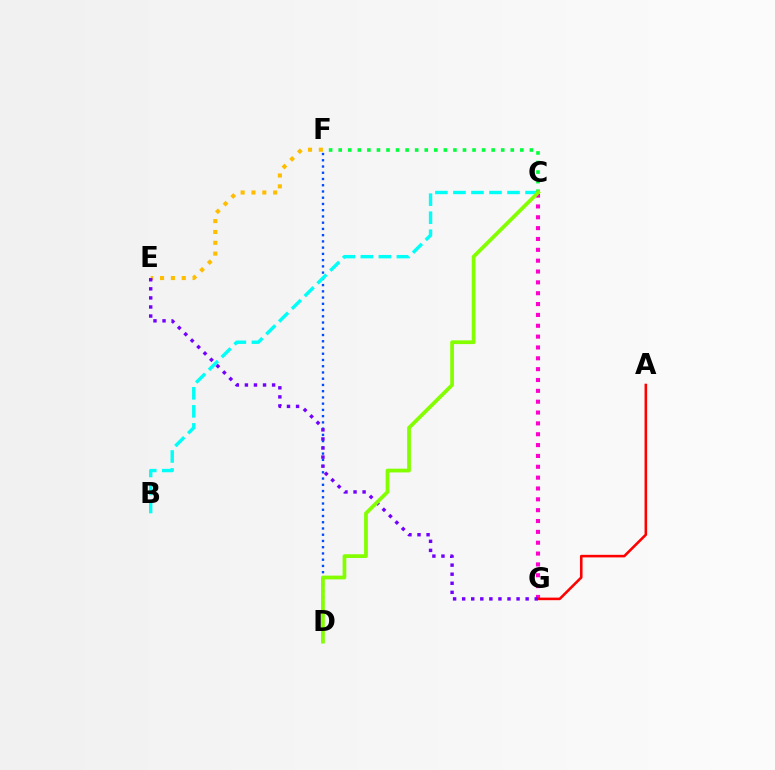{('C', 'G'): [{'color': '#ff00cf', 'line_style': 'dotted', 'thickness': 2.95}], ('A', 'G'): [{'color': '#ff0000', 'line_style': 'solid', 'thickness': 1.86}], ('D', 'F'): [{'color': '#004bff', 'line_style': 'dotted', 'thickness': 1.7}], ('E', 'F'): [{'color': '#ffbd00', 'line_style': 'dotted', 'thickness': 2.95}], ('B', 'C'): [{'color': '#00fff6', 'line_style': 'dashed', 'thickness': 2.45}], ('C', 'F'): [{'color': '#00ff39', 'line_style': 'dotted', 'thickness': 2.6}], ('E', 'G'): [{'color': '#7200ff', 'line_style': 'dotted', 'thickness': 2.46}], ('C', 'D'): [{'color': '#84ff00', 'line_style': 'solid', 'thickness': 2.7}]}